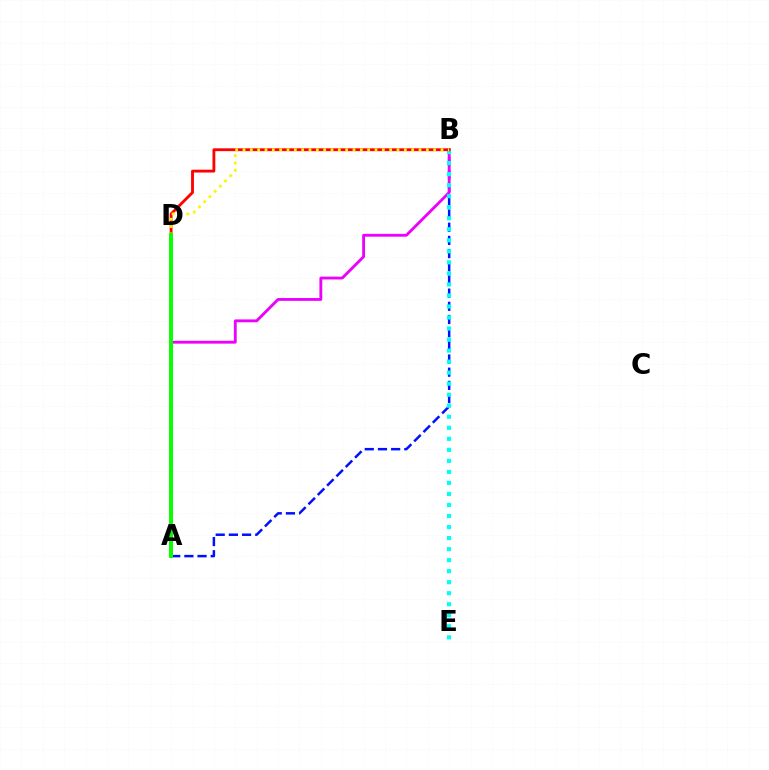{('A', 'B'): [{'color': '#0010ff', 'line_style': 'dashed', 'thickness': 1.79}, {'color': '#ee00ff', 'line_style': 'solid', 'thickness': 2.05}], ('B', 'E'): [{'color': '#00fff6', 'line_style': 'dotted', 'thickness': 3.0}], ('B', 'D'): [{'color': '#ff0000', 'line_style': 'solid', 'thickness': 2.05}, {'color': '#fcf500', 'line_style': 'dotted', 'thickness': 1.99}], ('A', 'D'): [{'color': '#08ff00', 'line_style': 'solid', 'thickness': 2.82}]}